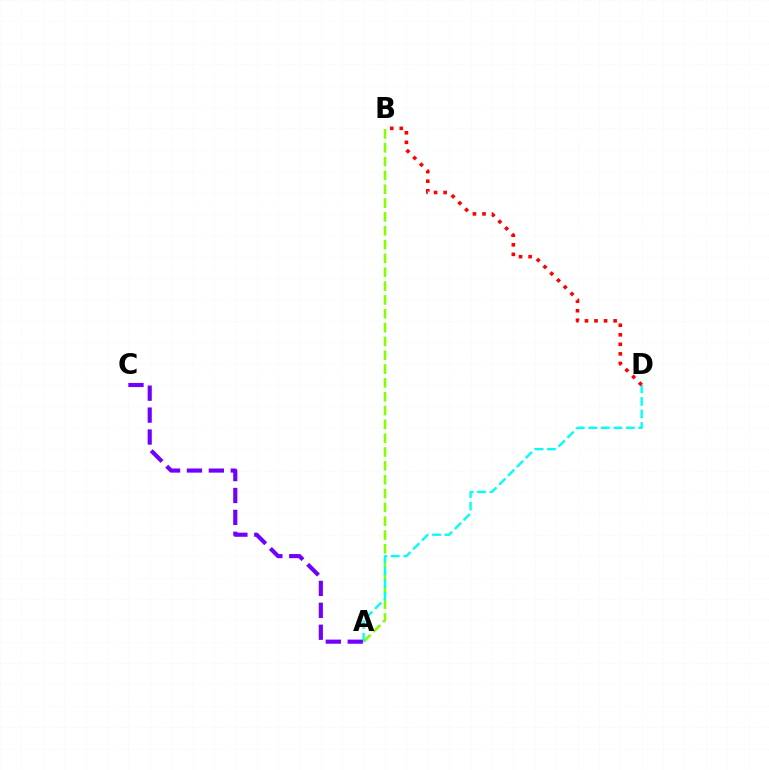{('A', 'B'): [{'color': '#84ff00', 'line_style': 'dashed', 'thickness': 1.88}], ('A', 'D'): [{'color': '#00fff6', 'line_style': 'dashed', 'thickness': 1.7}], ('A', 'C'): [{'color': '#7200ff', 'line_style': 'dashed', 'thickness': 2.98}], ('B', 'D'): [{'color': '#ff0000', 'line_style': 'dotted', 'thickness': 2.59}]}